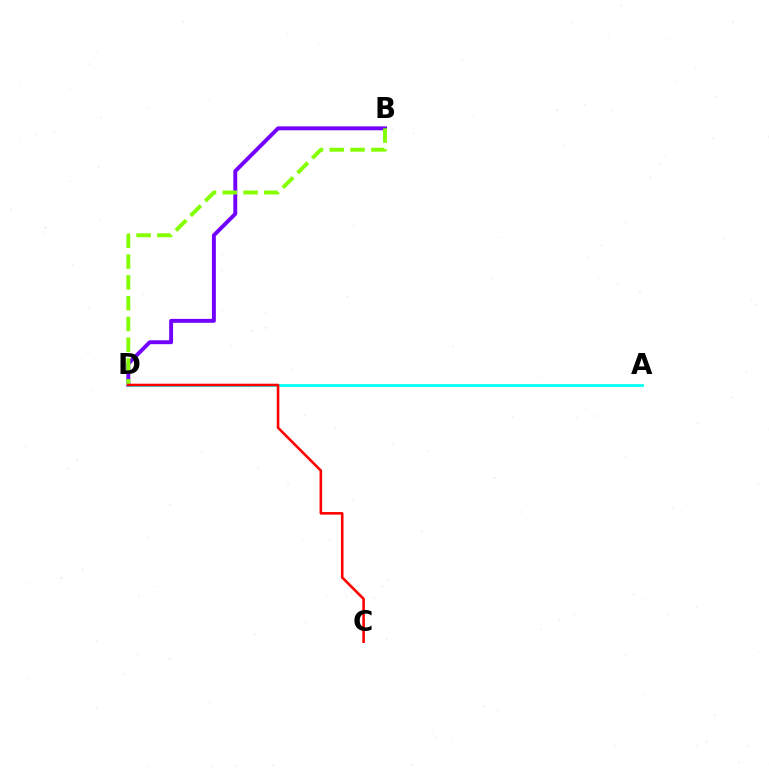{('B', 'D'): [{'color': '#7200ff', 'line_style': 'solid', 'thickness': 2.81}, {'color': '#84ff00', 'line_style': 'dashed', 'thickness': 2.82}], ('A', 'D'): [{'color': '#00fff6', 'line_style': 'solid', 'thickness': 1.99}], ('C', 'D'): [{'color': '#ff0000', 'line_style': 'solid', 'thickness': 1.87}]}